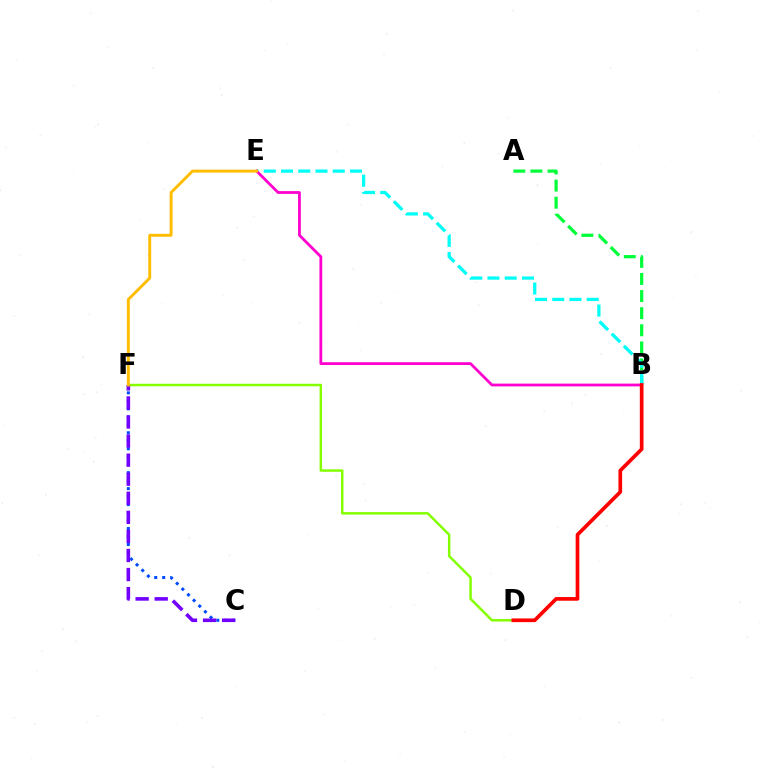{('C', 'F'): [{'color': '#004bff', 'line_style': 'dotted', 'thickness': 2.17}, {'color': '#7200ff', 'line_style': 'dashed', 'thickness': 2.59}], ('A', 'B'): [{'color': '#00ff39', 'line_style': 'dashed', 'thickness': 2.32}], ('D', 'F'): [{'color': '#84ff00', 'line_style': 'solid', 'thickness': 1.79}], ('B', 'E'): [{'color': '#00fff6', 'line_style': 'dashed', 'thickness': 2.34}, {'color': '#ff00cf', 'line_style': 'solid', 'thickness': 2.0}], ('B', 'D'): [{'color': '#ff0000', 'line_style': 'solid', 'thickness': 2.65}], ('E', 'F'): [{'color': '#ffbd00', 'line_style': 'solid', 'thickness': 2.11}]}